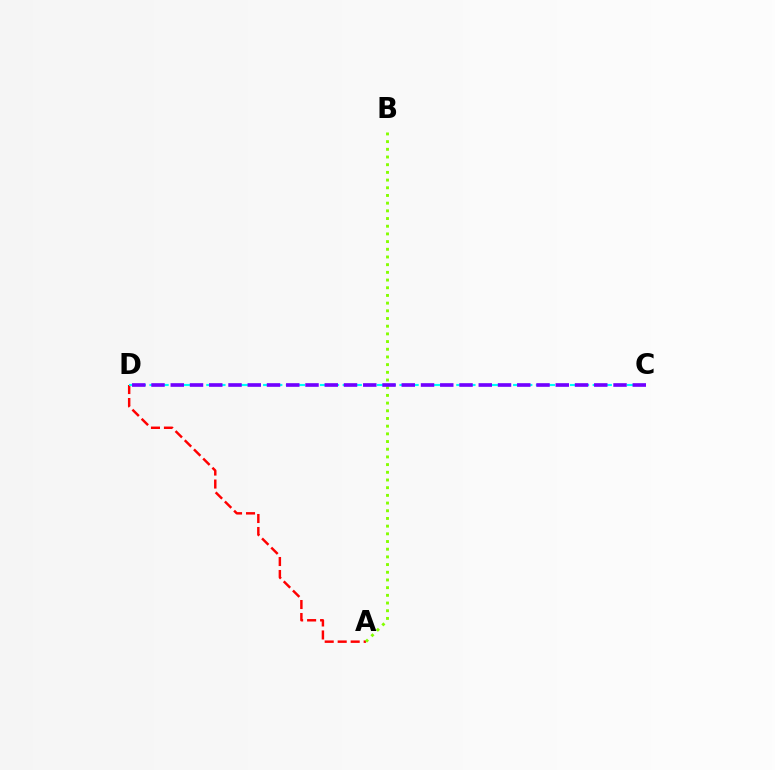{('A', 'D'): [{'color': '#ff0000', 'line_style': 'dashed', 'thickness': 1.76}], ('C', 'D'): [{'color': '#00fff6', 'line_style': 'dashed', 'thickness': 1.54}, {'color': '#7200ff', 'line_style': 'dashed', 'thickness': 2.62}], ('A', 'B'): [{'color': '#84ff00', 'line_style': 'dotted', 'thickness': 2.09}]}